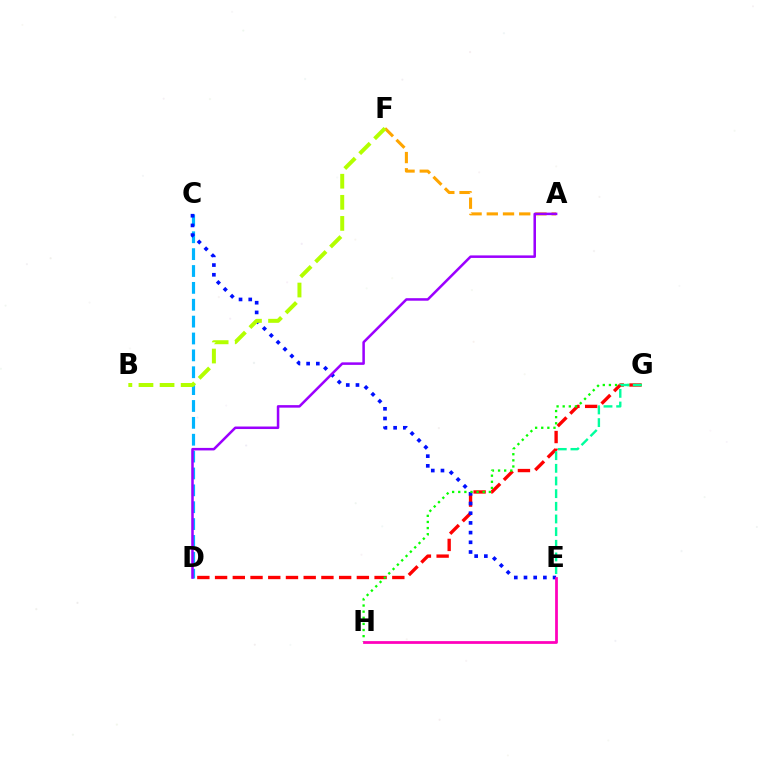{('D', 'G'): [{'color': '#ff0000', 'line_style': 'dashed', 'thickness': 2.41}], ('A', 'F'): [{'color': '#ffa500', 'line_style': 'dashed', 'thickness': 2.2}], ('C', 'D'): [{'color': '#00b5ff', 'line_style': 'dashed', 'thickness': 2.29}], ('C', 'E'): [{'color': '#0010ff', 'line_style': 'dotted', 'thickness': 2.64}], ('B', 'F'): [{'color': '#b3ff00', 'line_style': 'dashed', 'thickness': 2.86}], ('G', 'H'): [{'color': '#08ff00', 'line_style': 'dotted', 'thickness': 1.66}], ('E', 'H'): [{'color': '#ff00bd', 'line_style': 'solid', 'thickness': 1.99}], ('E', 'G'): [{'color': '#00ff9d', 'line_style': 'dashed', 'thickness': 1.72}], ('A', 'D'): [{'color': '#9b00ff', 'line_style': 'solid', 'thickness': 1.82}]}